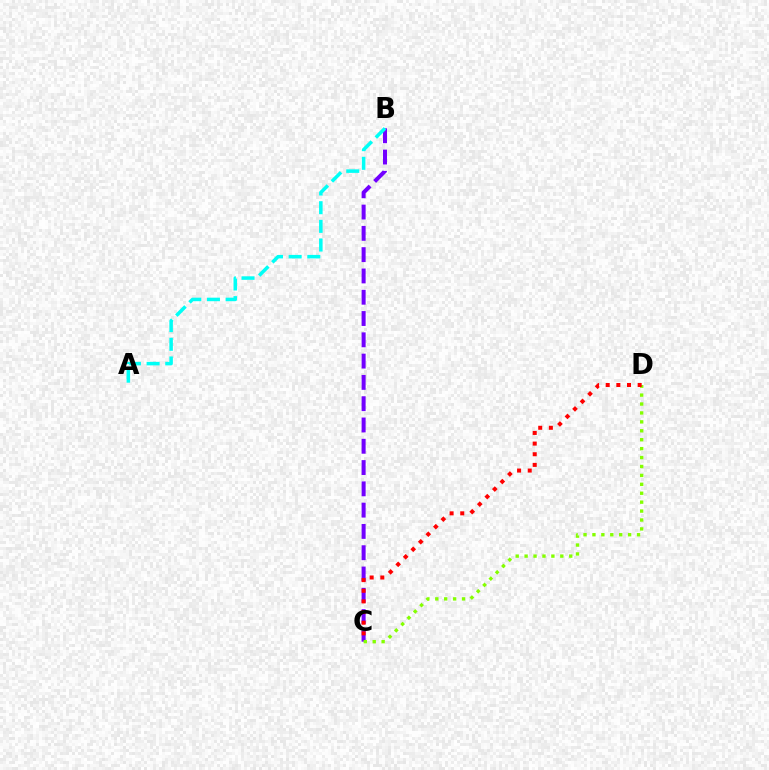{('B', 'C'): [{'color': '#7200ff', 'line_style': 'dashed', 'thickness': 2.89}], ('C', 'D'): [{'color': '#84ff00', 'line_style': 'dotted', 'thickness': 2.42}, {'color': '#ff0000', 'line_style': 'dotted', 'thickness': 2.89}], ('A', 'B'): [{'color': '#00fff6', 'line_style': 'dashed', 'thickness': 2.54}]}